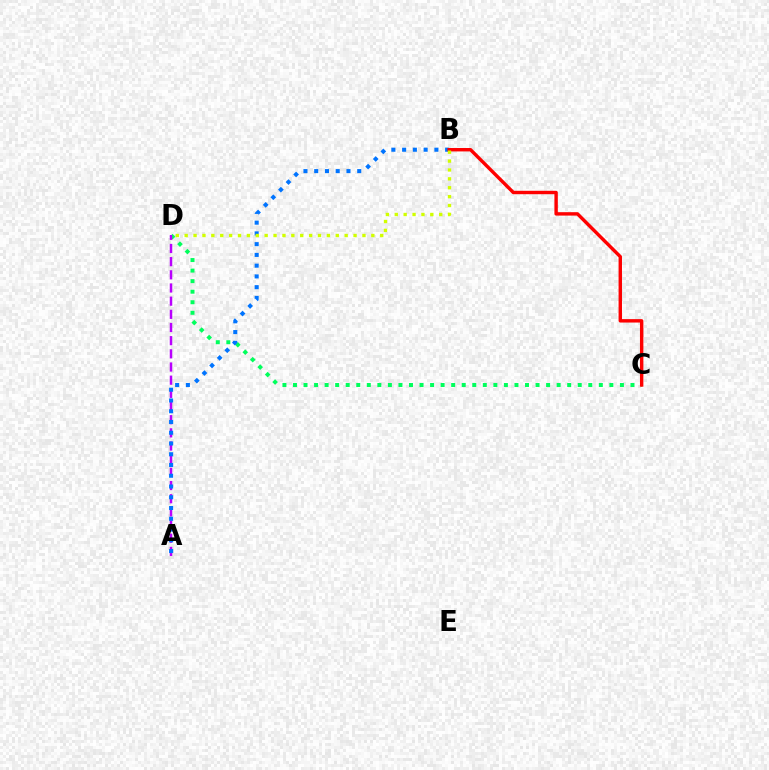{('C', 'D'): [{'color': '#00ff5c', 'line_style': 'dotted', 'thickness': 2.87}], ('A', 'D'): [{'color': '#b900ff', 'line_style': 'dashed', 'thickness': 1.79}], ('A', 'B'): [{'color': '#0074ff', 'line_style': 'dotted', 'thickness': 2.92}], ('B', 'C'): [{'color': '#ff0000', 'line_style': 'solid', 'thickness': 2.46}], ('B', 'D'): [{'color': '#d1ff00', 'line_style': 'dotted', 'thickness': 2.41}]}